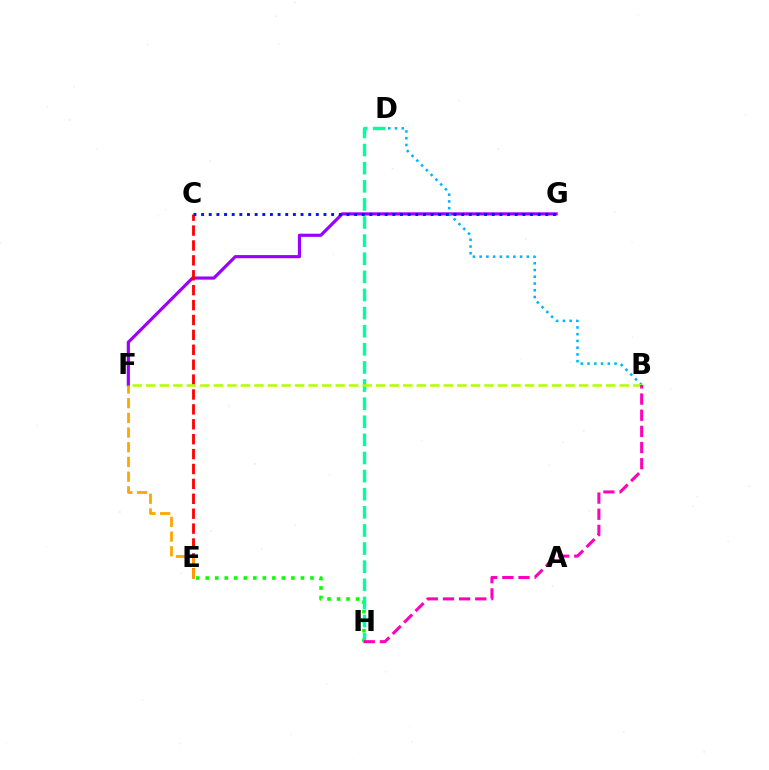{('E', 'H'): [{'color': '#08ff00', 'line_style': 'dotted', 'thickness': 2.59}], ('F', 'G'): [{'color': '#9b00ff', 'line_style': 'solid', 'thickness': 2.28}], ('C', 'E'): [{'color': '#ff0000', 'line_style': 'dashed', 'thickness': 2.02}], ('D', 'H'): [{'color': '#00ff9d', 'line_style': 'dashed', 'thickness': 2.46}], ('B', 'D'): [{'color': '#00b5ff', 'line_style': 'dotted', 'thickness': 1.83}], ('C', 'G'): [{'color': '#0010ff', 'line_style': 'dotted', 'thickness': 2.08}], ('B', 'F'): [{'color': '#b3ff00', 'line_style': 'dashed', 'thickness': 1.84}], ('B', 'H'): [{'color': '#ff00bd', 'line_style': 'dashed', 'thickness': 2.19}], ('E', 'F'): [{'color': '#ffa500', 'line_style': 'dashed', 'thickness': 2.0}]}